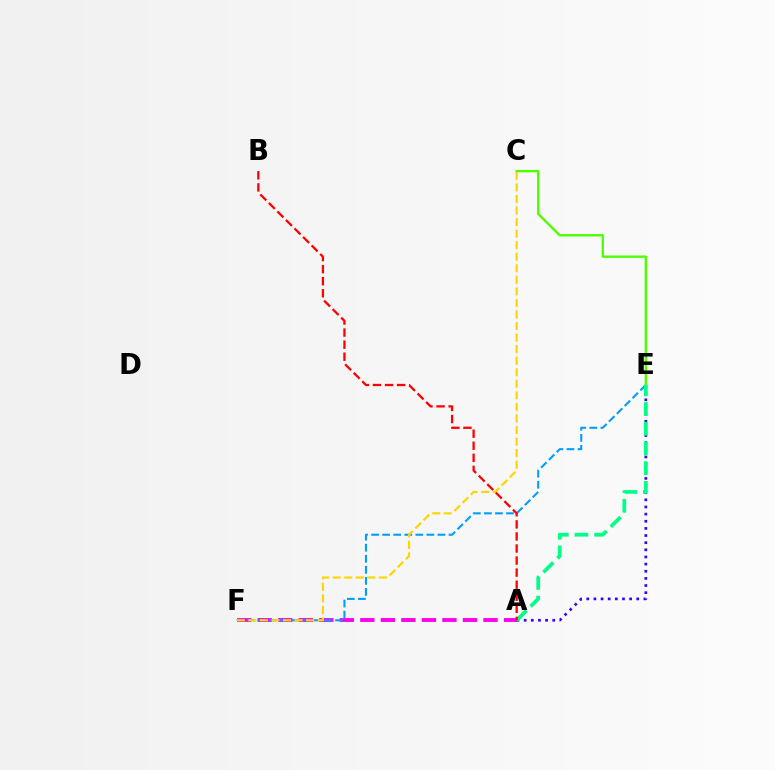{('A', 'F'): [{'color': '#ff00ed', 'line_style': 'dashed', 'thickness': 2.79}], ('E', 'F'): [{'color': '#009eff', 'line_style': 'dashed', 'thickness': 1.5}], ('C', 'E'): [{'color': '#4fff00', 'line_style': 'solid', 'thickness': 1.71}], ('A', 'E'): [{'color': '#3700ff', 'line_style': 'dotted', 'thickness': 1.94}, {'color': '#00ff86', 'line_style': 'dashed', 'thickness': 2.68}], ('C', 'F'): [{'color': '#ffd500', 'line_style': 'dashed', 'thickness': 1.57}], ('A', 'B'): [{'color': '#ff0000', 'line_style': 'dashed', 'thickness': 1.64}]}